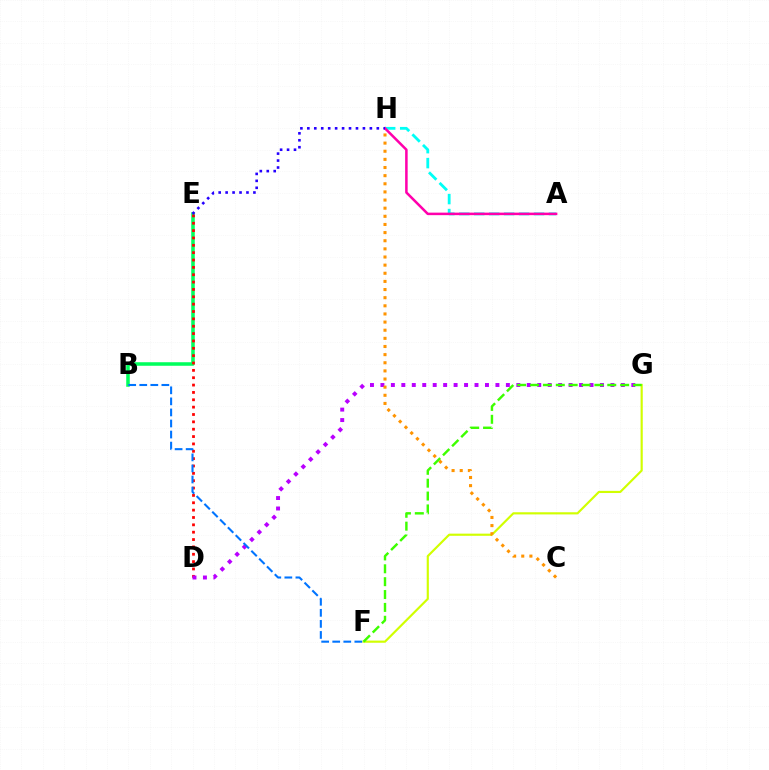{('F', 'G'): [{'color': '#d1ff00', 'line_style': 'solid', 'thickness': 1.56}, {'color': '#3dff00', 'line_style': 'dashed', 'thickness': 1.75}], ('B', 'E'): [{'color': '#00ff5c', 'line_style': 'solid', 'thickness': 2.55}], ('A', 'H'): [{'color': '#00fff6', 'line_style': 'dashed', 'thickness': 2.03}, {'color': '#ff00ac', 'line_style': 'solid', 'thickness': 1.82}], ('D', 'E'): [{'color': '#ff0000', 'line_style': 'dotted', 'thickness': 2.0}], ('D', 'G'): [{'color': '#b900ff', 'line_style': 'dotted', 'thickness': 2.84}], ('B', 'F'): [{'color': '#0074ff', 'line_style': 'dashed', 'thickness': 1.5}], ('C', 'H'): [{'color': '#ff9400', 'line_style': 'dotted', 'thickness': 2.21}], ('E', 'H'): [{'color': '#2500ff', 'line_style': 'dotted', 'thickness': 1.89}]}